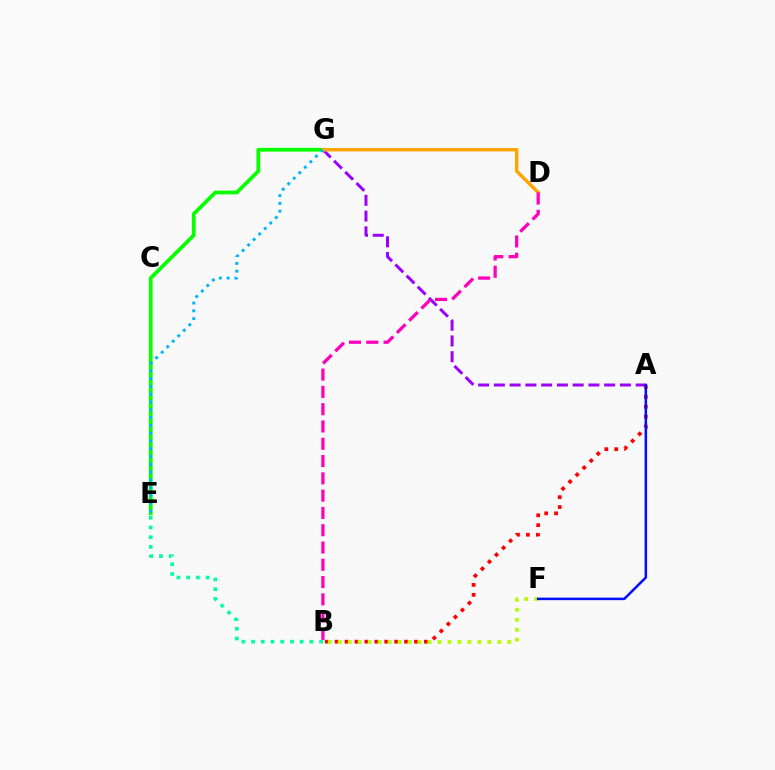{('A', 'G'): [{'color': '#9b00ff', 'line_style': 'dashed', 'thickness': 2.14}], ('A', 'B'): [{'color': '#ff0000', 'line_style': 'dotted', 'thickness': 2.69}], ('B', 'F'): [{'color': '#b3ff00', 'line_style': 'dotted', 'thickness': 2.71}], ('E', 'G'): [{'color': '#08ff00', 'line_style': 'solid', 'thickness': 2.71}, {'color': '#00b5ff', 'line_style': 'dotted', 'thickness': 2.12}], ('A', 'F'): [{'color': '#0010ff', 'line_style': 'solid', 'thickness': 1.82}], ('D', 'G'): [{'color': '#ffa500', 'line_style': 'solid', 'thickness': 2.49}], ('B', 'D'): [{'color': '#ff00bd', 'line_style': 'dashed', 'thickness': 2.35}], ('B', 'E'): [{'color': '#00ff9d', 'line_style': 'dotted', 'thickness': 2.64}]}